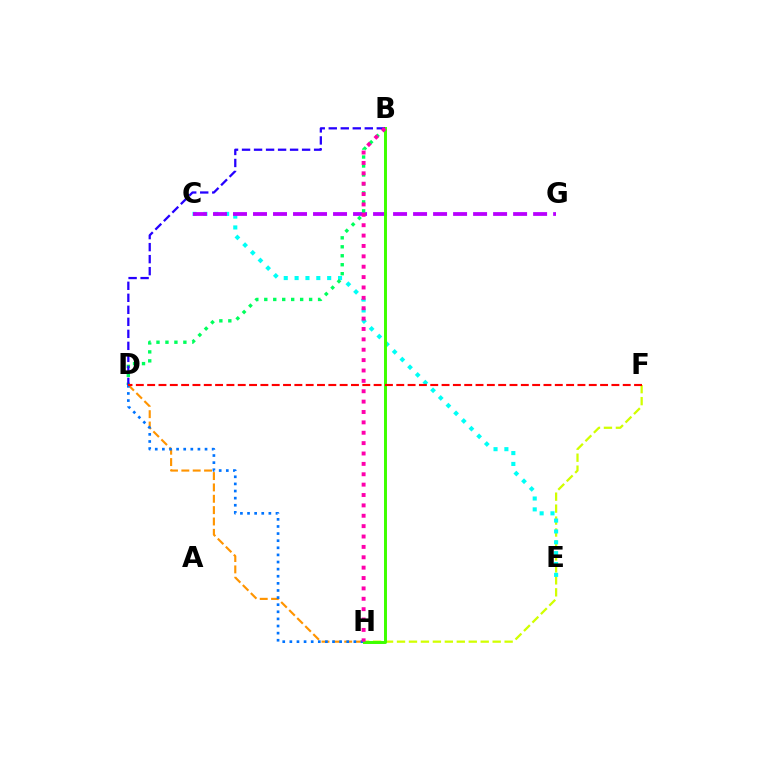{('D', 'H'): [{'color': '#ff9400', 'line_style': 'dashed', 'thickness': 1.54}, {'color': '#0074ff', 'line_style': 'dotted', 'thickness': 1.93}], ('F', 'H'): [{'color': '#d1ff00', 'line_style': 'dashed', 'thickness': 1.62}], ('C', 'E'): [{'color': '#00fff6', 'line_style': 'dotted', 'thickness': 2.95}], ('C', 'G'): [{'color': '#b900ff', 'line_style': 'dashed', 'thickness': 2.72}], ('B', 'H'): [{'color': '#3dff00', 'line_style': 'solid', 'thickness': 2.14}, {'color': '#ff00ac', 'line_style': 'dotted', 'thickness': 2.82}], ('B', 'D'): [{'color': '#00ff5c', 'line_style': 'dotted', 'thickness': 2.44}, {'color': '#2500ff', 'line_style': 'dashed', 'thickness': 1.63}], ('D', 'F'): [{'color': '#ff0000', 'line_style': 'dashed', 'thickness': 1.54}]}